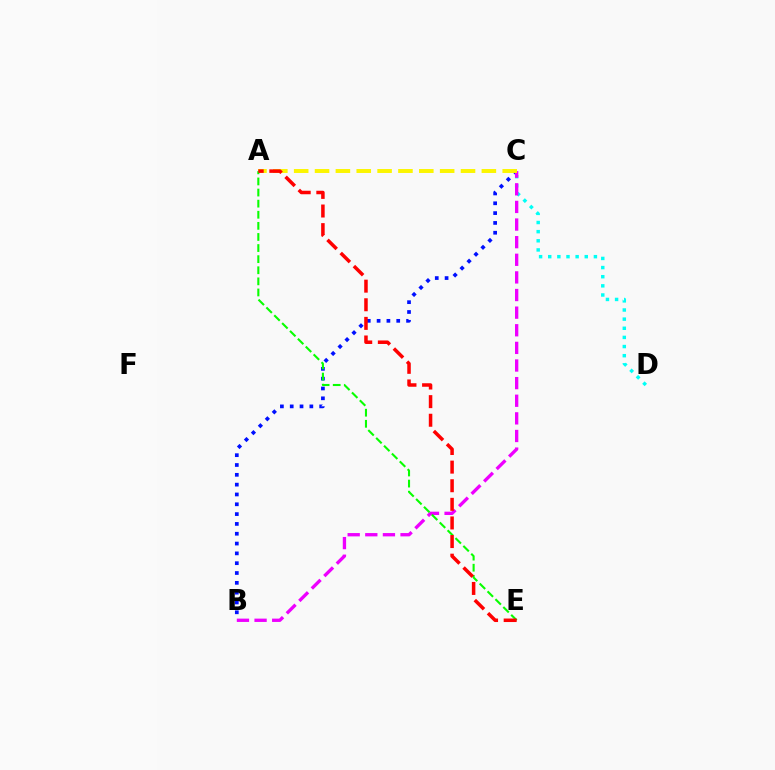{('C', 'D'): [{'color': '#00fff6', 'line_style': 'dotted', 'thickness': 2.48}], ('B', 'C'): [{'color': '#0010ff', 'line_style': 'dotted', 'thickness': 2.67}, {'color': '#ee00ff', 'line_style': 'dashed', 'thickness': 2.39}], ('A', 'C'): [{'color': '#fcf500', 'line_style': 'dashed', 'thickness': 2.83}], ('A', 'E'): [{'color': '#08ff00', 'line_style': 'dashed', 'thickness': 1.51}, {'color': '#ff0000', 'line_style': 'dashed', 'thickness': 2.53}]}